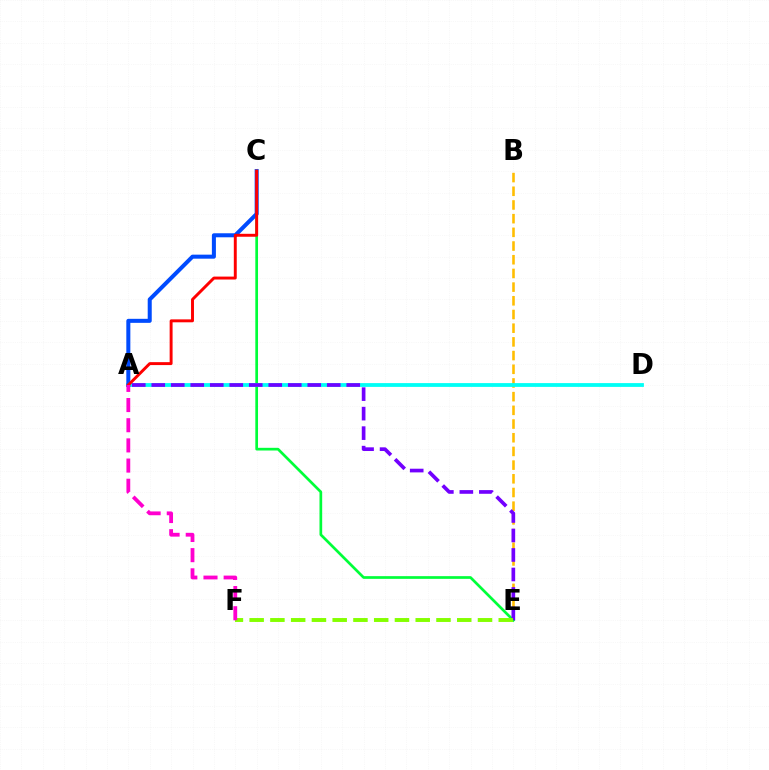{('B', 'E'): [{'color': '#ffbd00', 'line_style': 'dashed', 'thickness': 1.86}], ('C', 'E'): [{'color': '#00ff39', 'line_style': 'solid', 'thickness': 1.94}], ('A', 'D'): [{'color': '#00fff6', 'line_style': 'solid', 'thickness': 2.73}], ('A', 'C'): [{'color': '#004bff', 'line_style': 'solid', 'thickness': 2.9}, {'color': '#ff0000', 'line_style': 'solid', 'thickness': 2.11}], ('A', 'E'): [{'color': '#7200ff', 'line_style': 'dashed', 'thickness': 2.65}], ('E', 'F'): [{'color': '#84ff00', 'line_style': 'dashed', 'thickness': 2.82}], ('A', 'F'): [{'color': '#ff00cf', 'line_style': 'dashed', 'thickness': 2.74}]}